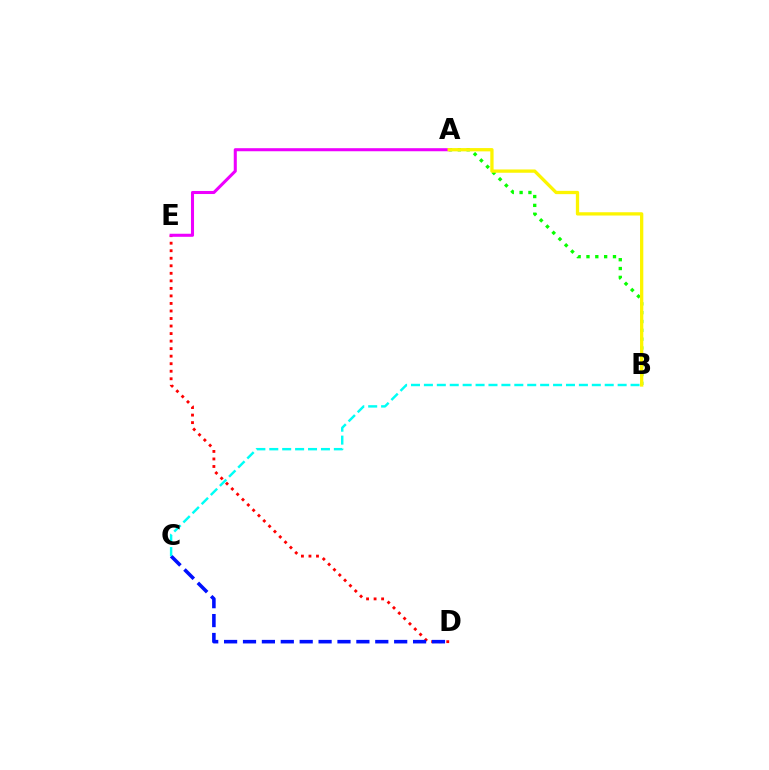{('D', 'E'): [{'color': '#ff0000', 'line_style': 'dotted', 'thickness': 2.05}], ('A', 'B'): [{'color': '#08ff00', 'line_style': 'dotted', 'thickness': 2.4}, {'color': '#fcf500', 'line_style': 'solid', 'thickness': 2.37}], ('C', 'D'): [{'color': '#0010ff', 'line_style': 'dashed', 'thickness': 2.57}], ('A', 'E'): [{'color': '#ee00ff', 'line_style': 'solid', 'thickness': 2.2}], ('B', 'C'): [{'color': '#00fff6', 'line_style': 'dashed', 'thickness': 1.75}]}